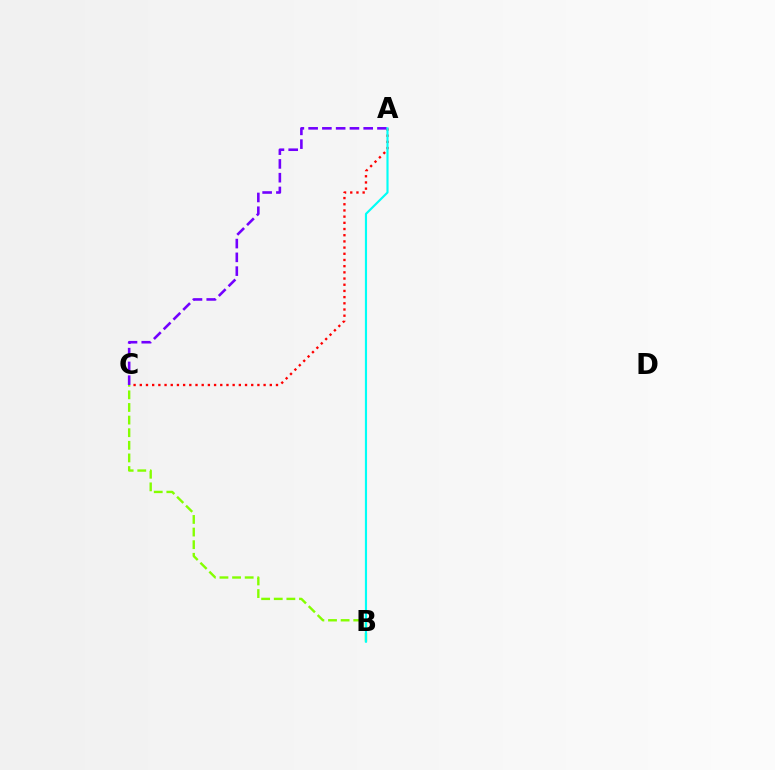{('A', 'C'): [{'color': '#ff0000', 'line_style': 'dotted', 'thickness': 1.68}, {'color': '#7200ff', 'line_style': 'dashed', 'thickness': 1.87}], ('B', 'C'): [{'color': '#84ff00', 'line_style': 'dashed', 'thickness': 1.71}], ('A', 'B'): [{'color': '#00fff6', 'line_style': 'solid', 'thickness': 1.55}]}